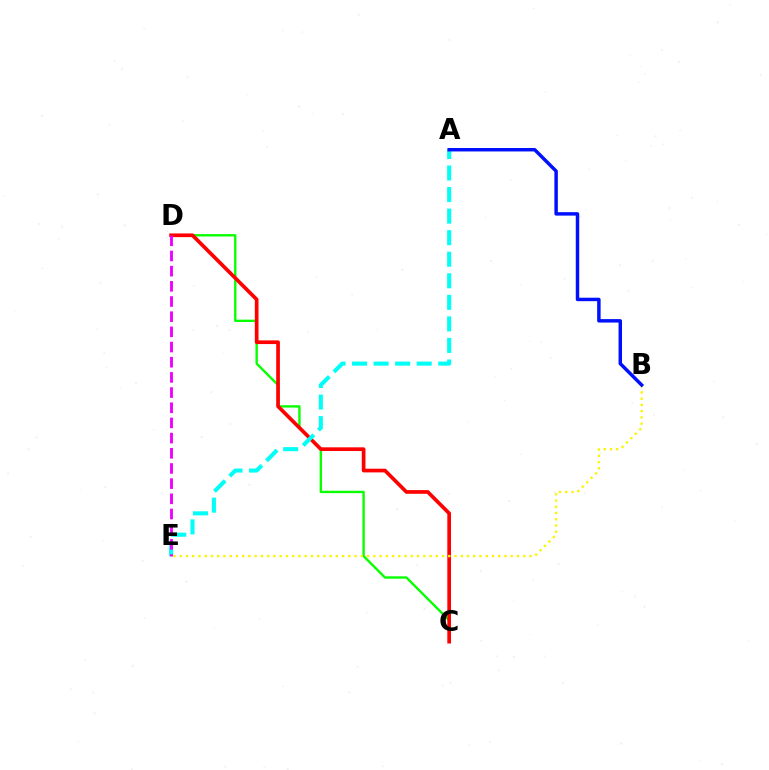{('C', 'D'): [{'color': '#08ff00', 'line_style': 'solid', 'thickness': 1.71}, {'color': '#ff0000', 'line_style': 'solid', 'thickness': 2.66}], ('B', 'E'): [{'color': '#fcf500', 'line_style': 'dotted', 'thickness': 1.7}], ('A', 'E'): [{'color': '#00fff6', 'line_style': 'dashed', 'thickness': 2.93}], ('D', 'E'): [{'color': '#ee00ff', 'line_style': 'dashed', 'thickness': 2.06}], ('A', 'B'): [{'color': '#0010ff', 'line_style': 'solid', 'thickness': 2.49}]}